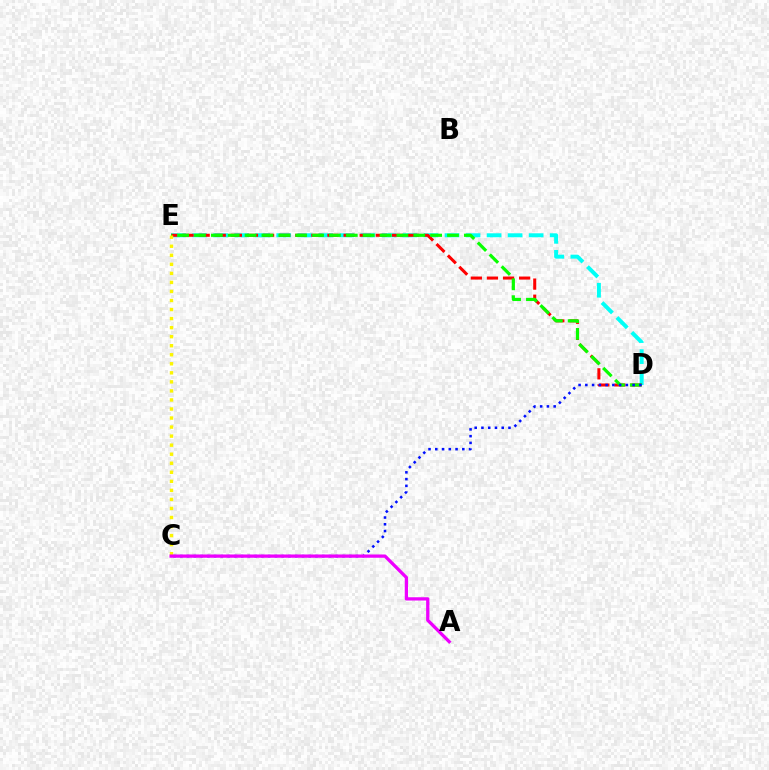{('D', 'E'): [{'color': '#00fff6', 'line_style': 'dashed', 'thickness': 2.86}, {'color': '#ff0000', 'line_style': 'dashed', 'thickness': 2.19}, {'color': '#08ff00', 'line_style': 'dashed', 'thickness': 2.29}], ('C', 'E'): [{'color': '#fcf500', 'line_style': 'dotted', 'thickness': 2.46}], ('C', 'D'): [{'color': '#0010ff', 'line_style': 'dotted', 'thickness': 1.84}], ('A', 'C'): [{'color': '#ee00ff', 'line_style': 'solid', 'thickness': 2.35}]}